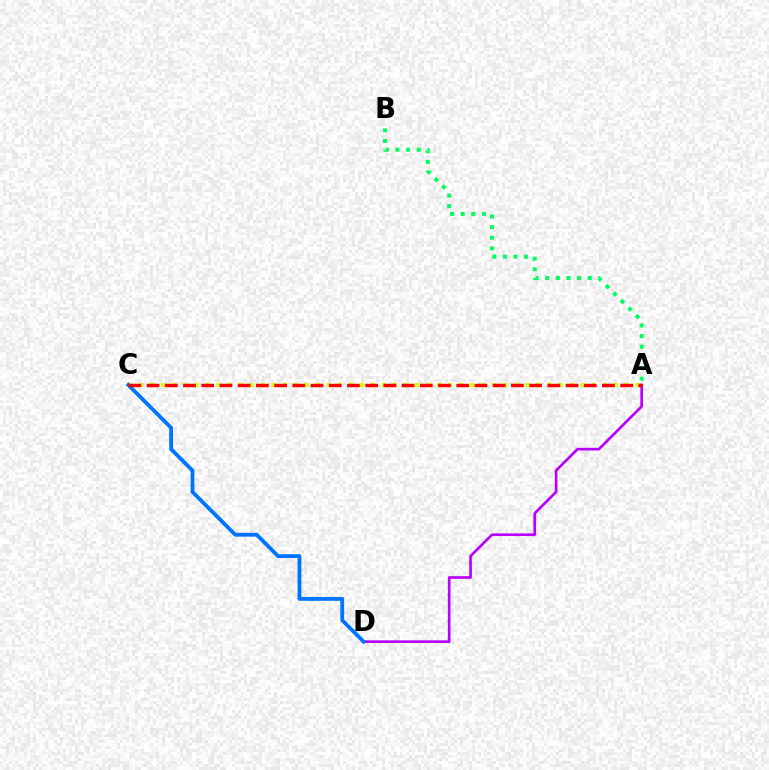{('A', 'B'): [{'color': '#00ff5c', 'line_style': 'dotted', 'thickness': 2.89}], ('A', 'D'): [{'color': '#b900ff', 'line_style': 'solid', 'thickness': 1.91}], ('A', 'C'): [{'color': '#d1ff00', 'line_style': 'dotted', 'thickness': 3.0}, {'color': '#ff0000', 'line_style': 'dashed', 'thickness': 2.47}], ('C', 'D'): [{'color': '#0074ff', 'line_style': 'solid', 'thickness': 2.76}]}